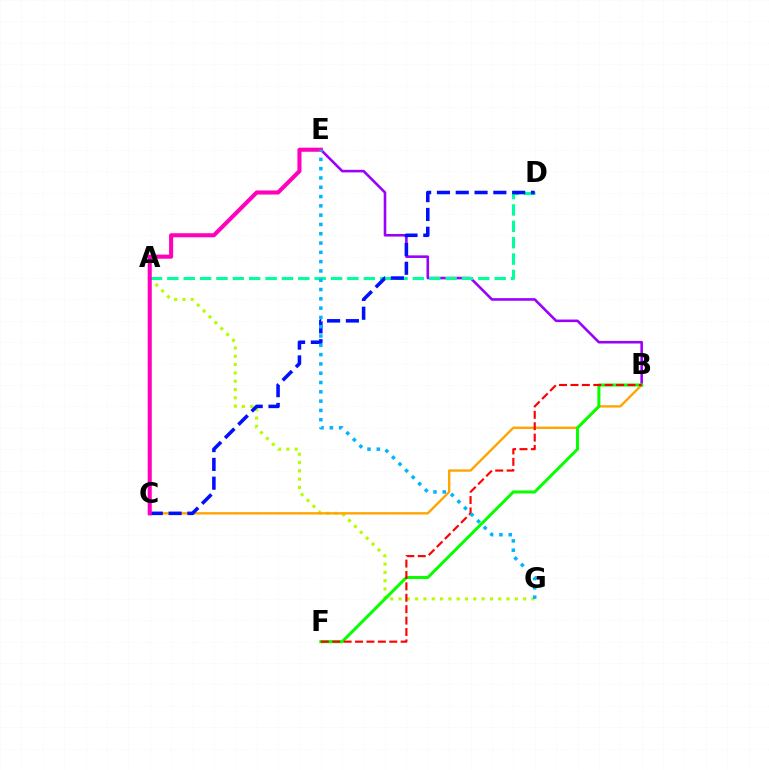{('B', 'E'): [{'color': '#9b00ff', 'line_style': 'solid', 'thickness': 1.87}], ('A', 'G'): [{'color': '#b3ff00', 'line_style': 'dotted', 'thickness': 2.26}], ('A', 'D'): [{'color': '#00ff9d', 'line_style': 'dashed', 'thickness': 2.22}], ('B', 'C'): [{'color': '#ffa500', 'line_style': 'solid', 'thickness': 1.7}], ('C', 'D'): [{'color': '#0010ff', 'line_style': 'dashed', 'thickness': 2.55}], ('B', 'F'): [{'color': '#08ff00', 'line_style': 'solid', 'thickness': 2.18}, {'color': '#ff0000', 'line_style': 'dashed', 'thickness': 1.55}], ('C', 'E'): [{'color': '#ff00bd', 'line_style': 'solid', 'thickness': 2.93}], ('E', 'G'): [{'color': '#00b5ff', 'line_style': 'dotted', 'thickness': 2.53}]}